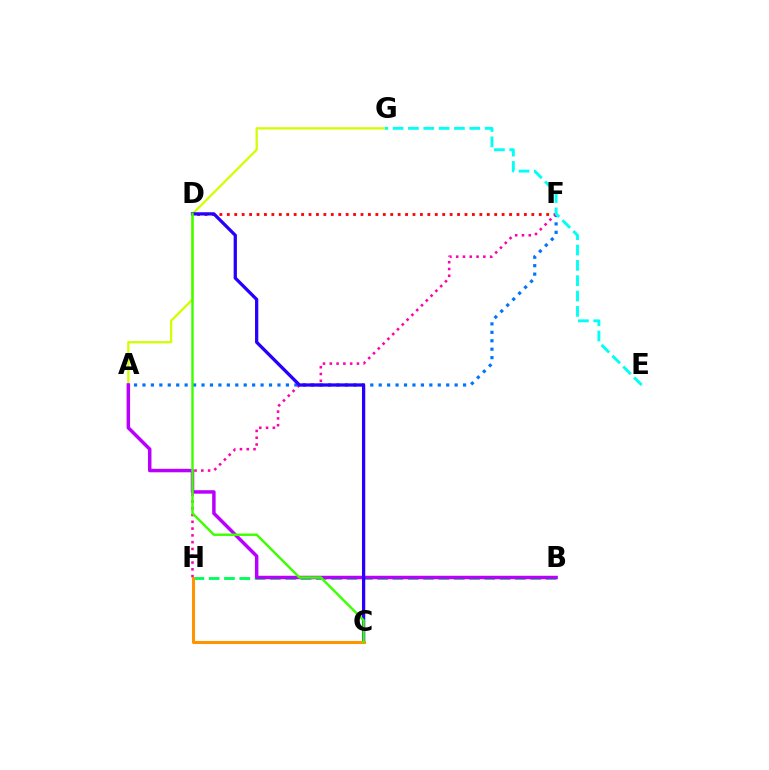{('B', 'H'): [{'color': '#00ff5c', 'line_style': 'dashed', 'thickness': 2.08}], ('D', 'F'): [{'color': '#ff0000', 'line_style': 'dotted', 'thickness': 2.02}], ('A', 'G'): [{'color': '#d1ff00', 'line_style': 'solid', 'thickness': 1.64}], ('A', 'F'): [{'color': '#0074ff', 'line_style': 'dotted', 'thickness': 2.29}], ('F', 'H'): [{'color': '#ff00ac', 'line_style': 'dotted', 'thickness': 1.84}], ('E', 'G'): [{'color': '#00fff6', 'line_style': 'dashed', 'thickness': 2.08}], ('A', 'B'): [{'color': '#b900ff', 'line_style': 'solid', 'thickness': 2.5}], ('C', 'D'): [{'color': '#2500ff', 'line_style': 'solid', 'thickness': 2.36}, {'color': '#3dff00', 'line_style': 'solid', 'thickness': 1.75}], ('C', 'H'): [{'color': '#ff9400', 'line_style': 'solid', 'thickness': 2.2}]}